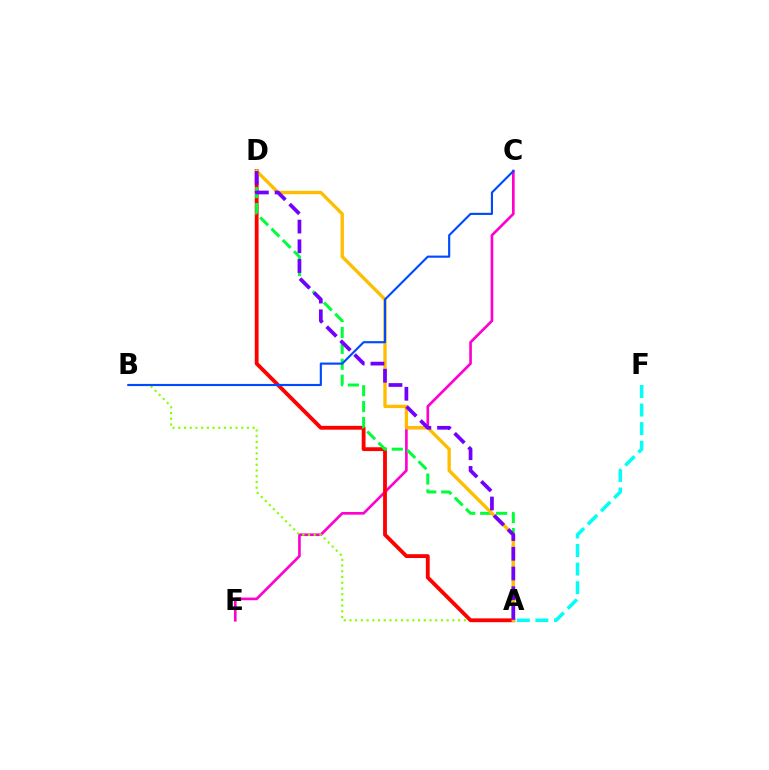{('C', 'E'): [{'color': '#ff00cf', 'line_style': 'solid', 'thickness': 1.91}], ('A', 'B'): [{'color': '#84ff00', 'line_style': 'dotted', 'thickness': 1.55}], ('A', 'D'): [{'color': '#ff0000', 'line_style': 'solid', 'thickness': 2.75}, {'color': '#00ff39', 'line_style': 'dashed', 'thickness': 2.16}, {'color': '#ffbd00', 'line_style': 'solid', 'thickness': 2.41}, {'color': '#7200ff', 'line_style': 'dashed', 'thickness': 2.68}], ('B', 'C'): [{'color': '#004bff', 'line_style': 'solid', 'thickness': 1.54}], ('A', 'F'): [{'color': '#00fff6', 'line_style': 'dashed', 'thickness': 2.52}]}